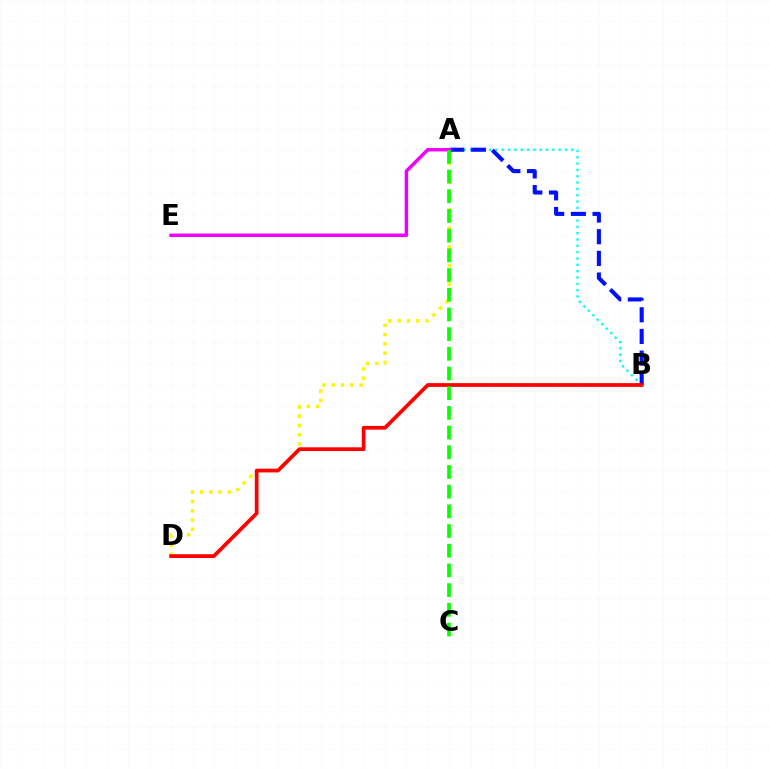{('A', 'D'): [{'color': '#fcf500', 'line_style': 'dotted', 'thickness': 2.52}], ('A', 'B'): [{'color': '#00fff6', 'line_style': 'dotted', 'thickness': 1.72}, {'color': '#0010ff', 'line_style': 'dashed', 'thickness': 2.94}], ('A', 'E'): [{'color': '#ee00ff', 'line_style': 'solid', 'thickness': 2.5}], ('B', 'D'): [{'color': '#ff0000', 'line_style': 'solid', 'thickness': 2.69}], ('A', 'C'): [{'color': '#08ff00', 'line_style': 'dashed', 'thickness': 2.68}]}